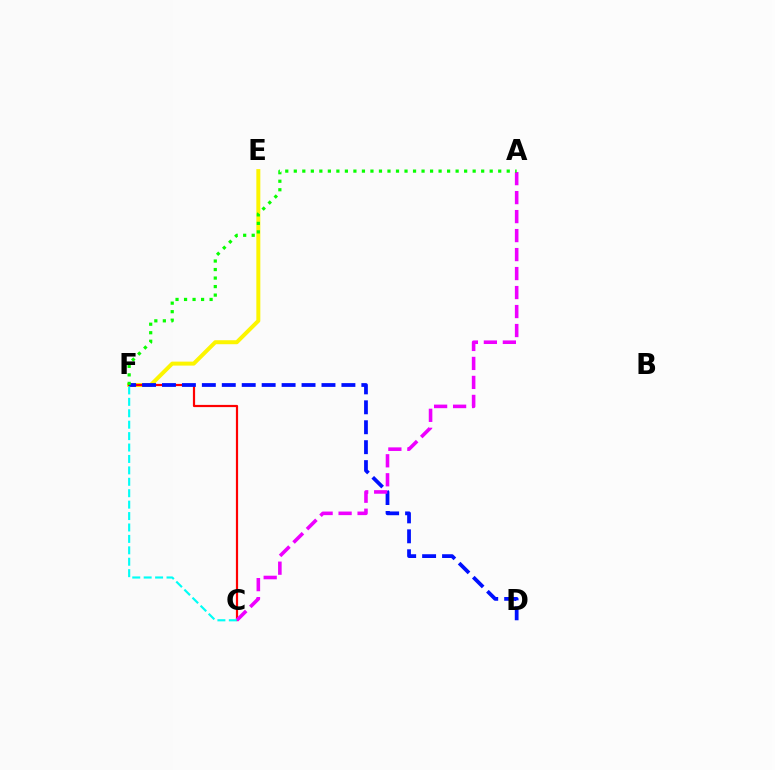{('E', 'F'): [{'color': '#fcf500', 'line_style': 'solid', 'thickness': 2.86}], ('C', 'F'): [{'color': '#ff0000', 'line_style': 'solid', 'thickness': 1.59}, {'color': '#00fff6', 'line_style': 'dashed', 'thickness': 1.55}], ('D', 'F'): [{'color': '#0010ff', 'line_style': 'dashed', 'thickness': 2.71}], ('A', 'C'): [{'color': '#ee00ff', 'line_style': 'dashed', 'thickness': 2.58}], ('A', 'F'): [{'color': '#08ff00', 'line_style': 'dotted', 'thickness': 2.31}]}